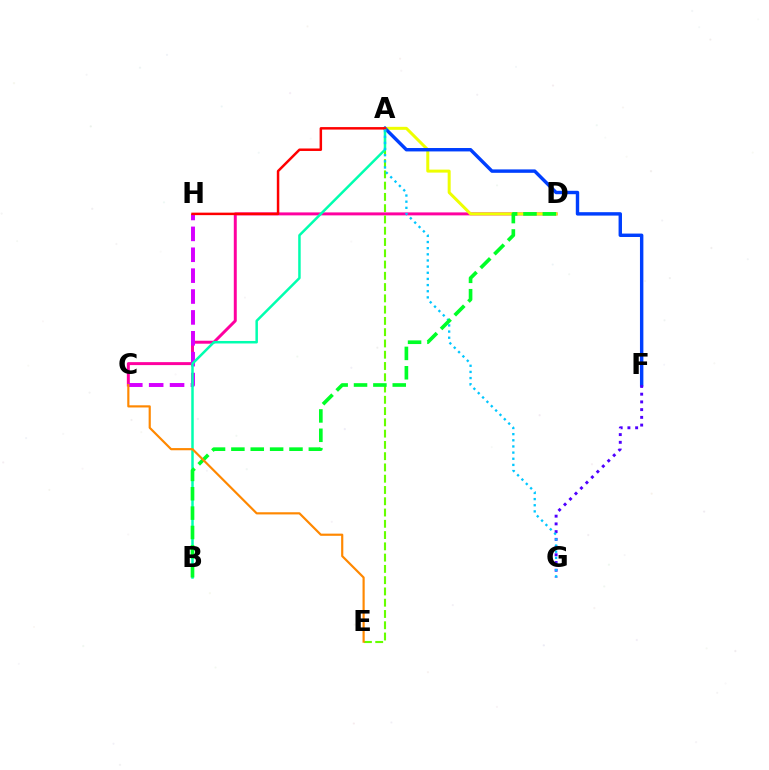{('C', 'D'): [{'color': '#ff00a0', 'line_style': 'solid', 'thickness': 2.14}], ('A', 'D'): [{'color': '#eeff00', 'line_style': 'solid', 'thickness': 2.16}], ('C', 'H'): [{'color': '#d600ff', 'line_style': 'dashed', 'thickness': 2.84}], ('A', 'F'): [{'color': '#003fff', 'line_style': 'solid', 'thickness': 2.46}], ('A', 'E'): [{'color': '#66ff00', 'line_style': 'dashed', 'thickness': 1.53}], ('A', 'B'): [{'color': '#00ffaf', 'line_style': 'solid', 'thickness': 1.8}], ('A', 'H'): [{'color': '#ff0000', 'line_style': 'solid', 'thickness': 1.79}], ('F', 'G'): [{'color': '#4f00ff', 'line_style': 'dotted', 'thickness': 2.1}], ('A', 'G'): [{'color': '#00c7ff', 'line_style': 'dotted', 'thickness': 1.67}], ('B', 'D'): [{'color': '#00ff27', 'line_style': 'dashed', 'thickness': 2.63}], ('C', 'E'): [{'color': '#ff8800', 'line_style': 'solid', 'thickness': 1.57}]}